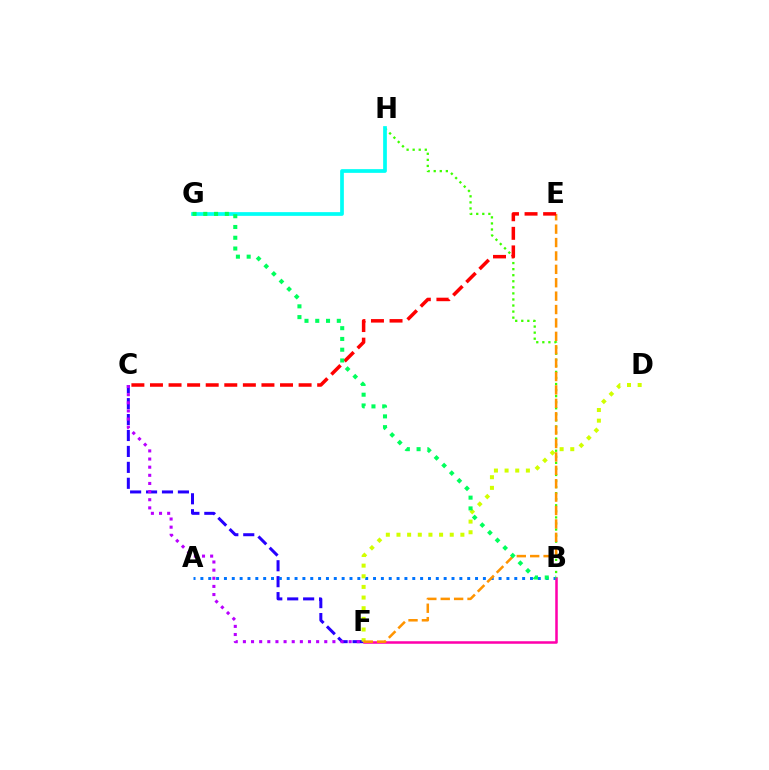{('C', 'F'): [{'color': '#2500ff', 'line_style': 'dashed', 'thickness': 2.16}, {'color': '#b900ff', 'line_style': 'dotted', 'thickness': 2.21}], ('A', 'B'): [{'color': '#0074ff', 'line_style': 'dotted', 'thickness': 2.13}], ('B', 'F'): [{'color': '#ff00ac', 'line_style': 'solid', 'thickness': 1.82}], ('D', 'F'): [{'color': '#d1ff00', 'line_style': 'dotted', 'thickness': 2.89}], ('B', 'H'): [{'color': '#3dff00', 'line_style': 'dotted', 'thickness': 1.65}], ('E', 'F'): [{'color': '#ff9400', 'line_style': 'dashed', 'thickness': 1.82}], ('C', 'E'): [{'color': '#ff0000', 'line_style': 'dashed', 'thickness': 2.52}], ('G', 'H'): [{'color': '#00fff6', 'line_style': 'solid', 'thickness': 2.67}], ('B', 'G'): [{'color': '#00ff5c', 'line_style': 'dotted', 'thickness': 2.93}]}